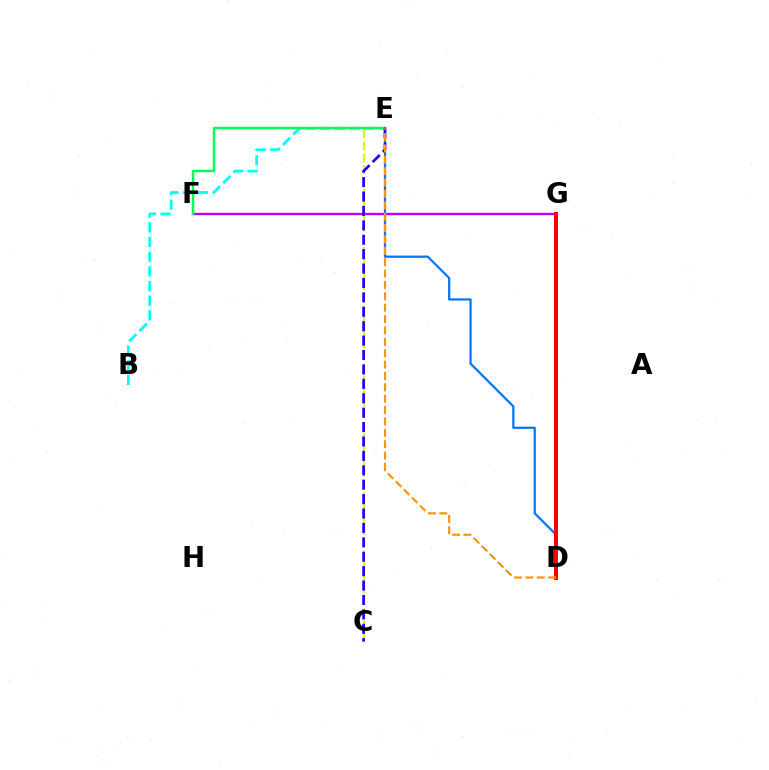{('B', 'E'): [{'color': '#00fff6', 'line_style': 'dashed', 'thickness': 1.99}], ('F', 'G'): [{'color': '#b900ff', 'line_style': 'solid', 'thickness': 1.67}], ('C', 'E'): [{'color': '#d1ff00', 'line_style': 'dashed', 'thickness': 1.58}, {'color': '#2500ff', 'line_style': 'dashed', 'thickness': 1.96}], ('E', 'F'): [{'color': '#00ff5c', 'line_style': 'solid', 'thickness': 1.77}], ('D', 'E'): [{'color': '#0074ff', 'line_style': 'solid', 'thickness': 1.6}, {'color': '#ff9400', 'line_style': 'dashed', 'thickness': 1.55}], ('D', 'G'): [{'color': '#3dff00', 'line_style': 'solid', 'thickness': 1.62}, {'color': '#ff00ac', 'line_style': 'solid', 'thickness': 1.79}, {'color': '#ff0000', 'line_style': 'solid', 'thickness': 2.89}]}